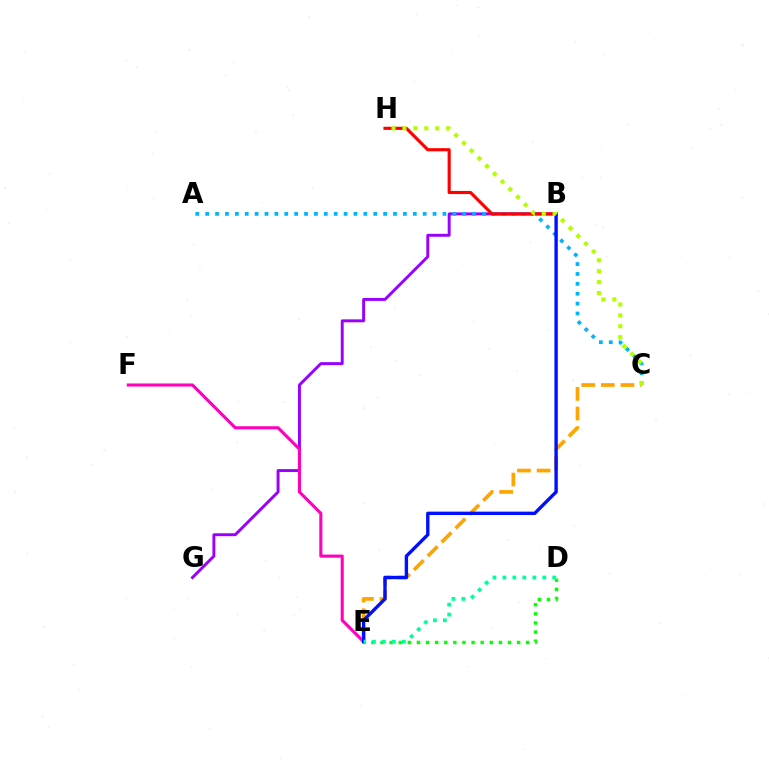{('B', 'G'): [{'color': '#9b00ff', 'line_style': 'solid', 'thickness': 2.11}], ('A', 'C'): [{'color': '#00b5ff', 'line_style': 'dotted', 'thickness': 2.69}], ('E', 'F'): [{'color': '#ff00bd', 'line_style': 'solid', 'thickness': 2.22}], ('B', 'H'): [{'color': '#ff0000', 'line_style': 'solid', 'thickness': 2.25}], ('D', 'E'): [{'color': '#08ff00', 'line_style': 'dotted', 'thickness': 2.47}, {'color': '#00ff9d', 'line_style': 'dotted', 'thickness': 2.71}], ('C', 'E'): [{'color': '#ffa500', 'line_style': 'dashed', 'thickness': 2.66}], ('B', 'E'): [{'color': '#0010ff', 'line_style': 'solid', 'thickness': 2.43}], ('C', 'H'): [{'color': '#b3ff00', 'line_style': 'dotted', 'thickness': 2.97}]}